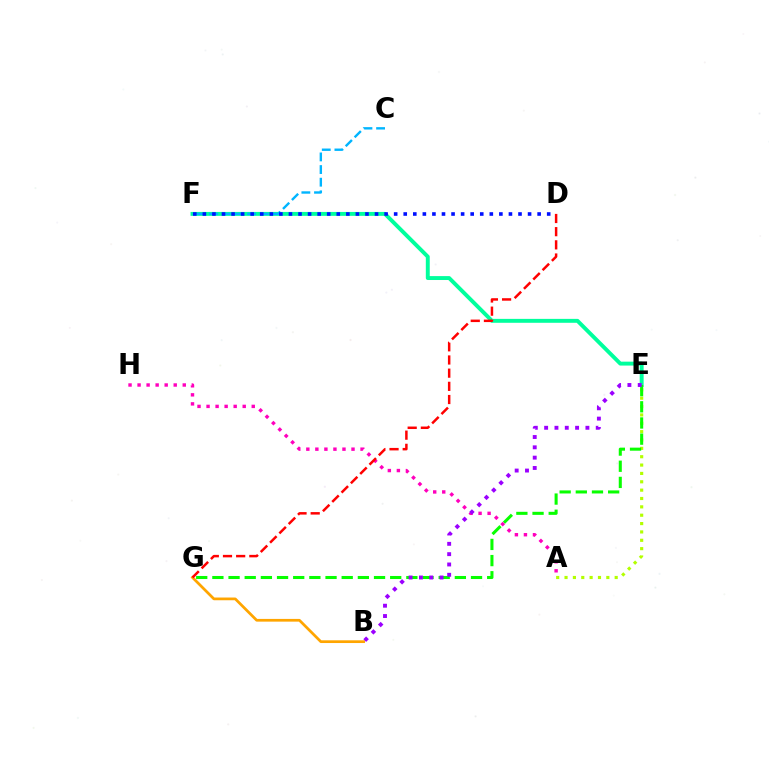{('A', 'E'): [{'color': '#b3ff00', 'line_style': 'dotted', 'thickness': 2.27}], ('E', 'F'): [{'color': '#00ff9d', 'line_style': 'solid', 'thickness': 2.82}], ('E', 'G'): [{'color': '#08ff00', 'line_style': 'dashed', 'thickness': 2.2}], ('B', 'G'): [{'color': '#ffa500', 'line_style': 'solid', 'thickness': 1.96}], ('A', 'H'): [{'color': '#ff00bd', 'line_style': 'dotted', 'thickness': 2.46}], ('D', 'G'): [{'color': '#ff0000', 'line_style': 'dashed', 'thickness': 1.79}], ('C', 'F'): [{'color': '#00b5ff', 'line_style': 'dashed', 'thickness': 1.72}], ('B', 'E'): [{'color': '#9b00ff', 'line_style': 'dotted', 'thickness': 2.8}], ('D', 'F'): [{'color': '#0010ff', 'line_style': 'dotted', 'thickness': 2.6}]}